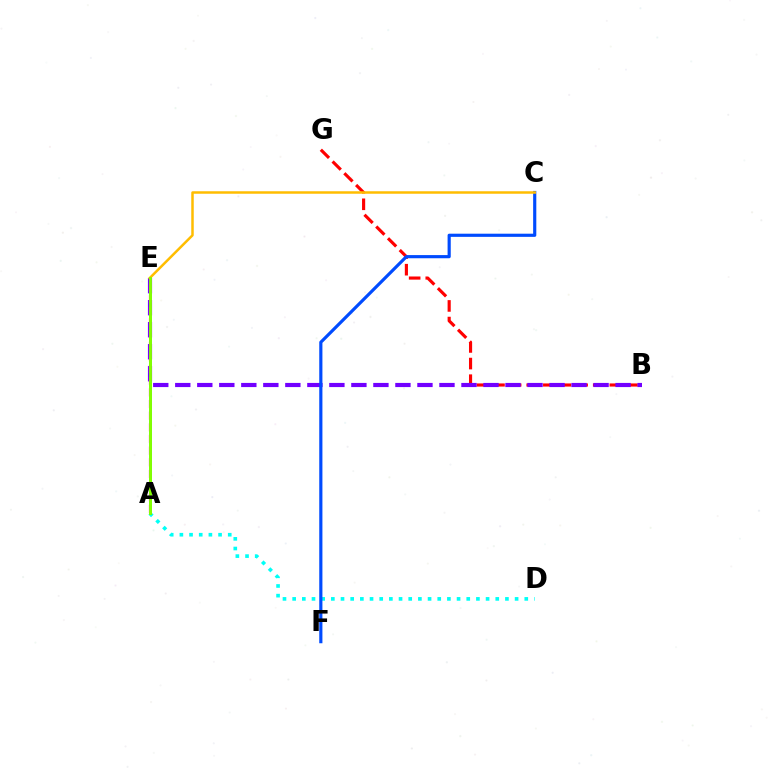{('B', 'G'): [{'color': '#ff0000', 'line_style': 'dashed', 'thickness': 2.26}], ('A', 'D'): [{'color': '#00fff6', 'line_style': 'dotted', 'thickness': 2.63}], ('A', 'E'): [{'color': '#00ff39', 'line_style': 'solid', 'thickness': 1.99}, {'color': '#ff00cf', 'line_style': 'dashed', 'thickness': 1.58}, {'color': '#84ff00', 'line_style': 'solid', 'thickness': 2.07}], ('B', 'E'): [{'color': '#7200ff', 'line_style': 'dashed', 'thickness': 2.99}], ('C', 'F'): [{'color': '#004bff', 'line_style': 'solid', 'thickness': 2.28}], ('C', 'E'): [{'color': '#ffbd00', 'line_style': 'solid', 'thickness': 1.79}]}